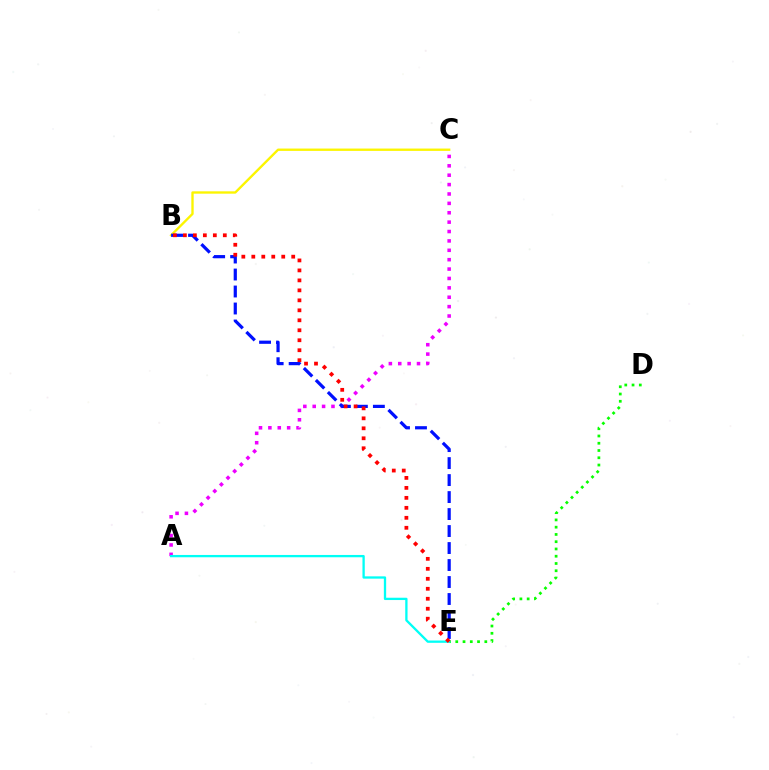{('D', 'E'): [{'color': '#08ff00', 'line_style': 'dotted', 'thickness': 1.97}], ('B', 'C'): [{'color': '#fcf500', 'line_style': 'solid', 'thickness': 1.69}], ('A', 'C'): [{'color': '#ee00ff', 'line_style': 'dotted', 'thickness': 2.55}], ('B', 'E'): [{'color': '#0010ff', 'line_style': 'dashed', 'thickness': 2.31}, {'color': '#ff0000', 'line_style': 'dotted', 'thickness': 2.71}], ('A', 'E'): [{'color': '#00fff6', 'line_style': 'solid', 'thickness': 1.66}]}